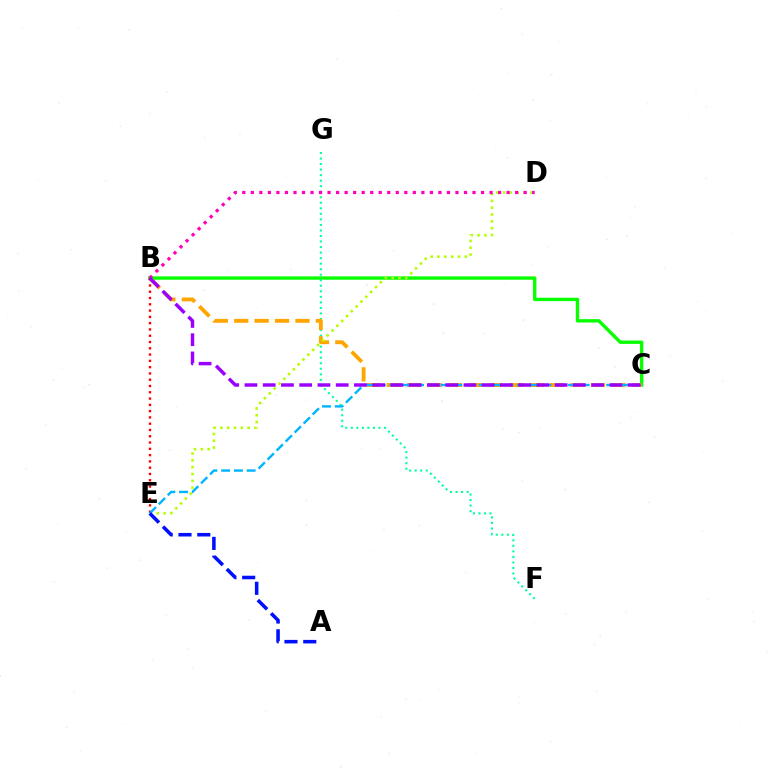{('B', 'C'): [{'color': '#08ff00', 'line_style': 'solid', 'thickness': 2.43}, {'color': '#ffa500', 'line_style': 'dashed', 'thickness': 2.77}, {'color': '#9b00ff', 'line_style': 'dashed', 'thickness': 2.48}], ('F', 'G'): [{'color': '#00ff9d', 'line_style': 'dotted', 'thickness': 1.5}], ('D', 'E'): [{'color': '#b3ff00', 'line_style': 'dotted', 'thickness': 1.86}], ('B', 'E'): [{'color': '#ff0000', 'line_style': 'dotted', 'thickness': 1.71}], ('C', 'E'): [{'color': '#00b5ff', 'line_style': 'dashed', 'thickness': 1.73}], ('B', 'D'): [{'color': '#ff00bd', 'line_style': 'dotted', 'thickness': 2.32}], ('A', 'E'): [{'color': '#0010ff', 'line_style': 'dashed', 'thickness': 2.55}]}